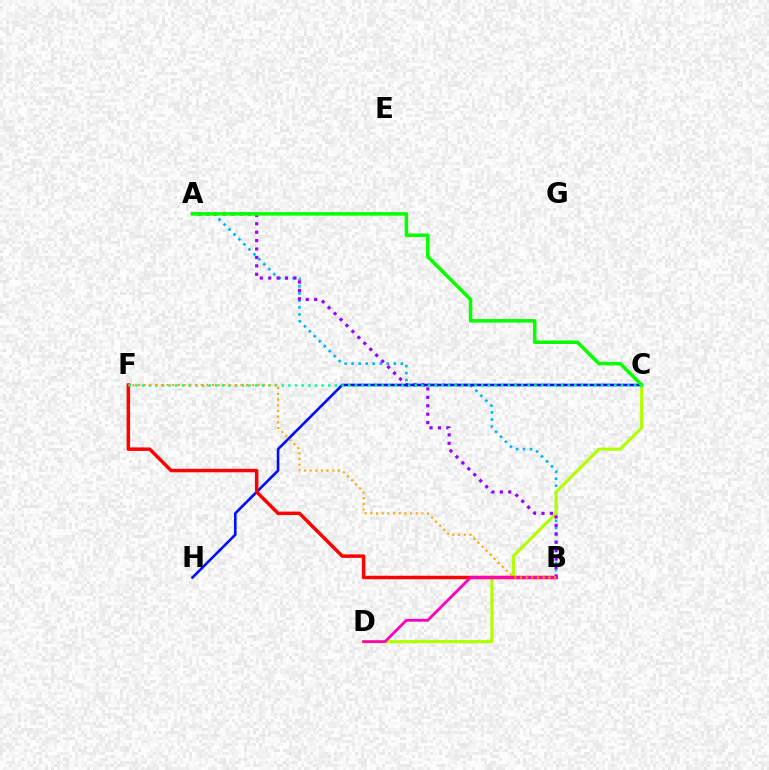{('A', 'B'): [{'color': '#00b5ff', 'line_style': 'dotted', 'thickness': 1.91}, {'color': '#9b00ff', 'line_style': 'dotted', 'thickness': 2.29}], ('C', 'D'): [{'color': '#b3ff00', 'line_style': 'solid', 'thickness': 2.26}], ('C', 'H'): [{'color': '#0010ff', 'line_style': 'solid', 'thickness': 1.89}], ('A', 'C'): [{'color': '#08ff00', 'line_style': 'solid', 'thickness': 2.54}], ('B', 'F'): [{'color': '#ff0000', 'line_style': 'solid', 'thickness': 2.5}, {'color': '#ffa500', 'line_style': 'dotted', 'thickness': 1.54}], ('B', 'D'): [{'color': '#ff00bd', 'line_style': 'solid', 'thickness': 2.04}], ('C', 'F'): [{'color': '#00ff9d', 'line_style': 'dotted', 'thickness': 1.81}]}